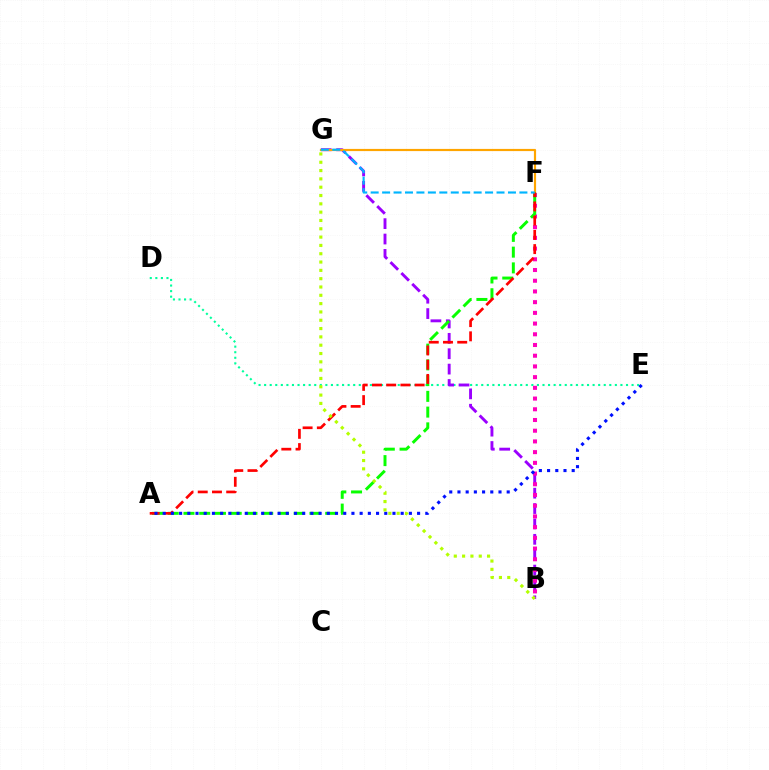{('D', 'E'): [{'color': '#00ff9d', 'line_style': 'dotted', 'thickness': 1.51}], ('B', 'G'): [{'color': '#9b00ff', 'line_style': 'dashed', 'thickness': 2.09}, {'color': '#b3ff00', 'line_style': 'dotted', 'thickness': 2.26}], ('F', 'G'): [{'color': '#ffa500', 'line_style': 'solid', 'thickness': 1.57}, {'color': '#00b5ff', 'line_style': 'dashed', 'thickness': 1.55}], ('B', 'F'): [{'color': '#ff00bd', 'line_style': 'dotted', 'thickness': 2.91}], ('A', 'F'): [{'color': '#08ff00', 'line_style': 'dashed', 'thickness': 2.14}, {'color': '#ff0000', 'line_style': 'dashed', 'thickness': 1.93}], ('A', 'E'): [{'color': '#0010ff', 'line_style': 'dotted', 'thickness': 2.23}]}